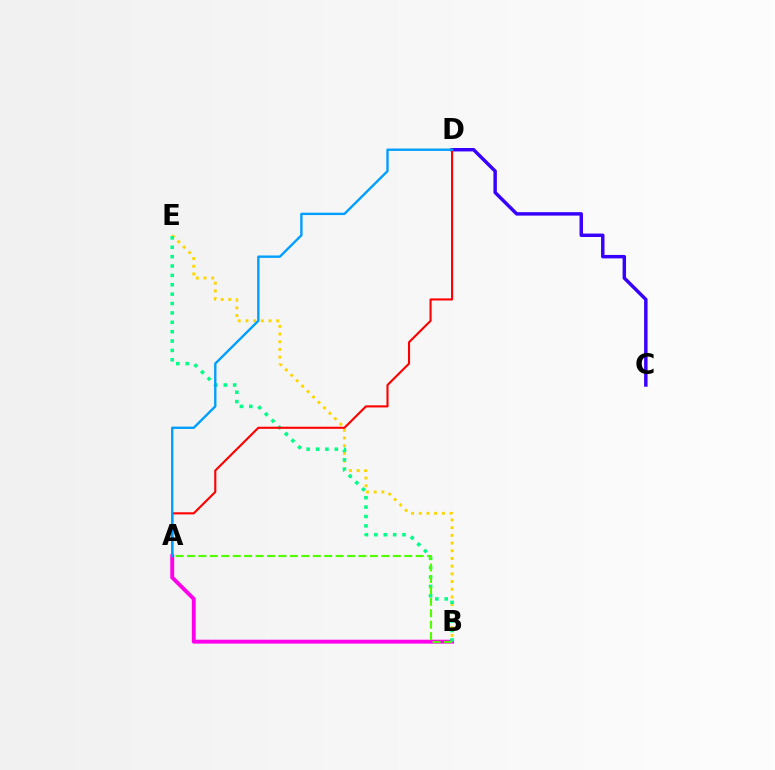{('A', 'B'): [{'color': '#ff00ed', 'line_style': 'solid', 'thickness': 2.81}, {'color': '#4fff00', 'line_style': 'dashed', 'thickness': 1.55}], ('B', 'E'): [{'color': '#ffd500', 'line_style': 'dotted', 'thickness': 2.09}, {'color': '#00ff86', 'line_style': 'dotted', 'thickness': 2.55}], ('C', 'D'): [{'color': '#3700ff', 'line_style': 'solid', 'thickness': 2.48}], ('A', 'D'): [{'color': '#ff0000', 'line_style': 'solid', 'thickness': 1.52}, {'color': '#009eff', 'line_style': 'solid', 'thickness': 1.7}]}